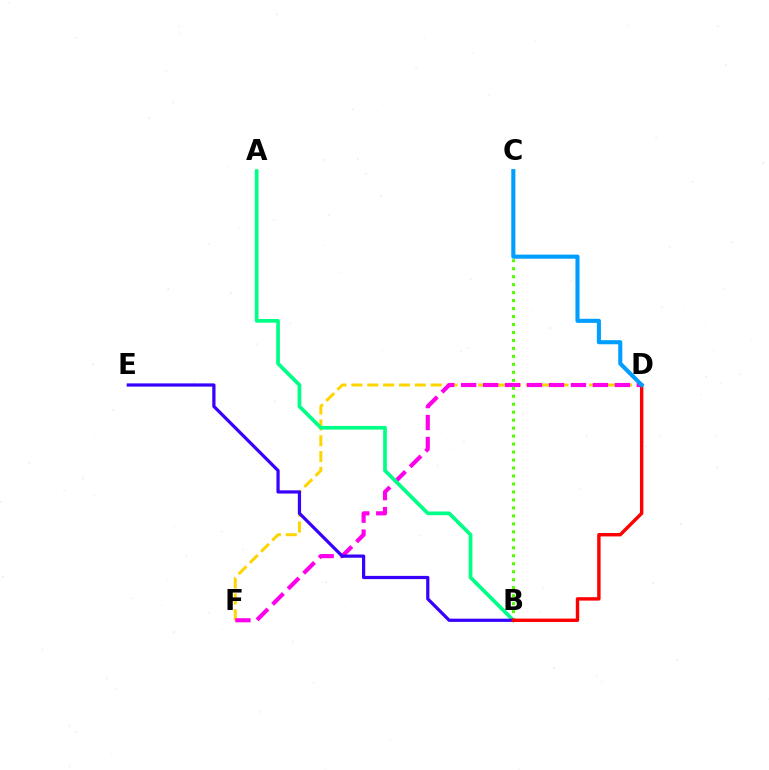{('D', 'F'): [{'color': '#ffd500', 'line_style': 'dashed', 'thickness': 2.15}, {'color': '#ff00ed', 'line_style': 'dashed', 'thickness': 2.98}], ('A', 'B'): [{'color': '#00ff86', 'line_style': 'solid', 'thickness': 2.66}], ('B', 'C'): [{'color': '#4fff00', 'line_style': 'dotted', 'thickness': 2.17}], ('B', 'E'): [{'color': '#3700ff', 'line_style': 'solid', 'thickness': 2.32}], ('B', 'D'): [{'color': '#ff0000', 'line_style': 'solid', 'thickness': 2.46}], ('C', 'D'): [{'color': '#009eff', 'line_style': 'solid', 'thickness': 2.94}]}